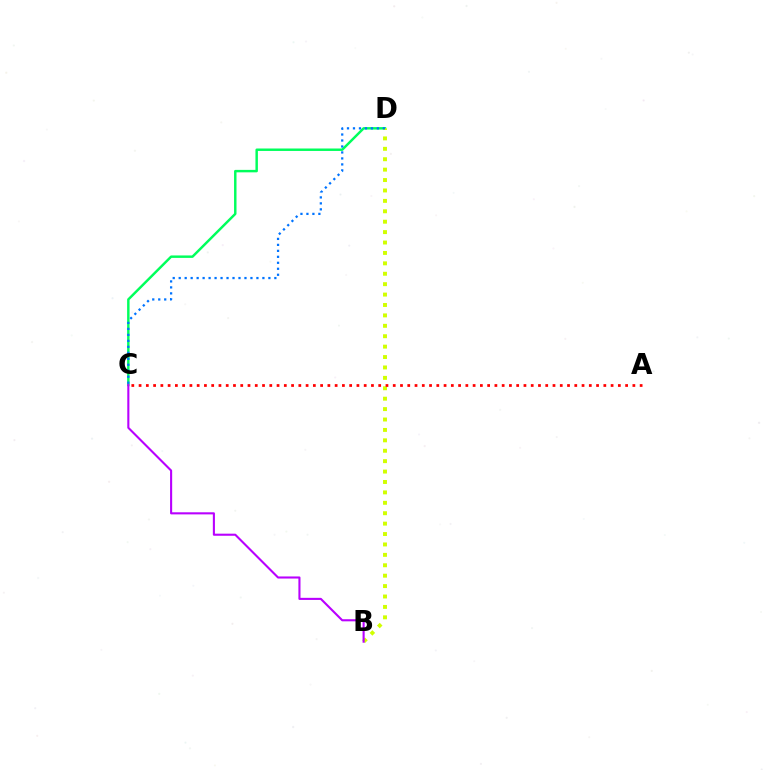{('C', 'D'): [{'color': '#00ff5c', 'line_style': 'solid', 'thickness': 1.77}, {'color': '#0074ff', 'line_style': 'dotted', 'thickness': 1.62}], ('B', 'D'): [{'color': '#d1ff00', 'line_style': 'dotted', 'thickness': 2.83}], ('A', 'C'): [{'color': '#ff0000', 'line_style': 'dotted', 'thickness': 1.97}], ('B', 'C'): [{'color': '#b900ff', 'line_style': 'solid', 'thickness': 1.51}]}